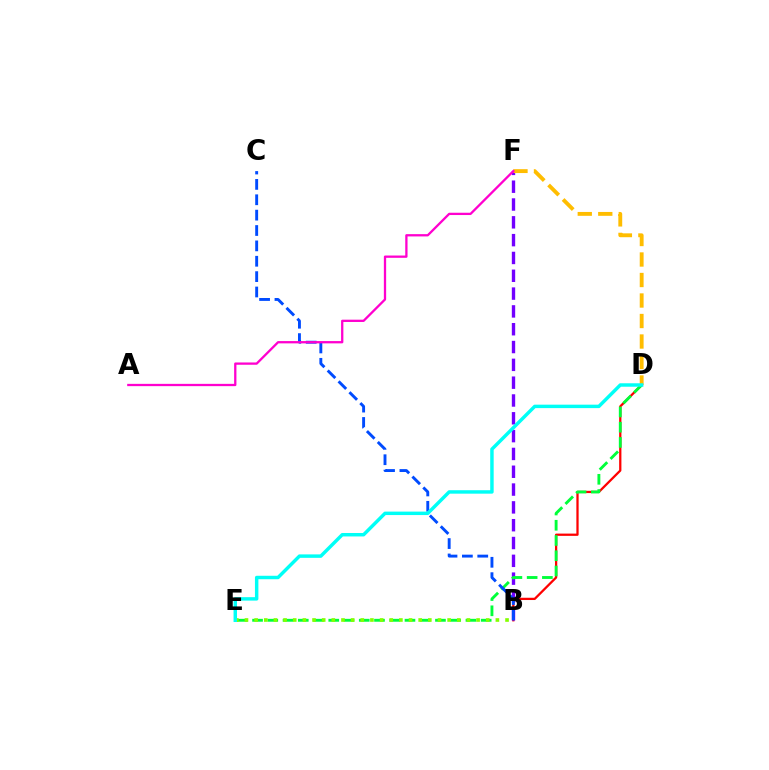{('B', 'D'): [{'color': '#ff0000', 'line_style': 'solid', 'thickness': 1.63}], ('B', 'F'): [{'color': '#7200ff', 'line_style': 'dashed', 'thickness': 2.42}], ('D', 'E'): [{'color': '#00ff39', 'line_style': 'dashed', 'thickness': 2.07}, {'color': '#00fff6', 'line_style': 'solid', 'thickness': 2.48}], ('B', 'E'): [{'color': '#84ff00', 'line_style': 'dotted', 'thickness': 2.62}], ('B', 'C'): [{'color': '#004bff', 'line_style': 'dashed', 'thickness': 2.09}], ('D', 'F'): [{'color': '#ffbd00', 'line_style': 'dashed', 'thickness': 2.79}], ('A', 'F'): [{'color': '#ff00cf', 'line_style': 'solid', 'thickness': 1.65}]}